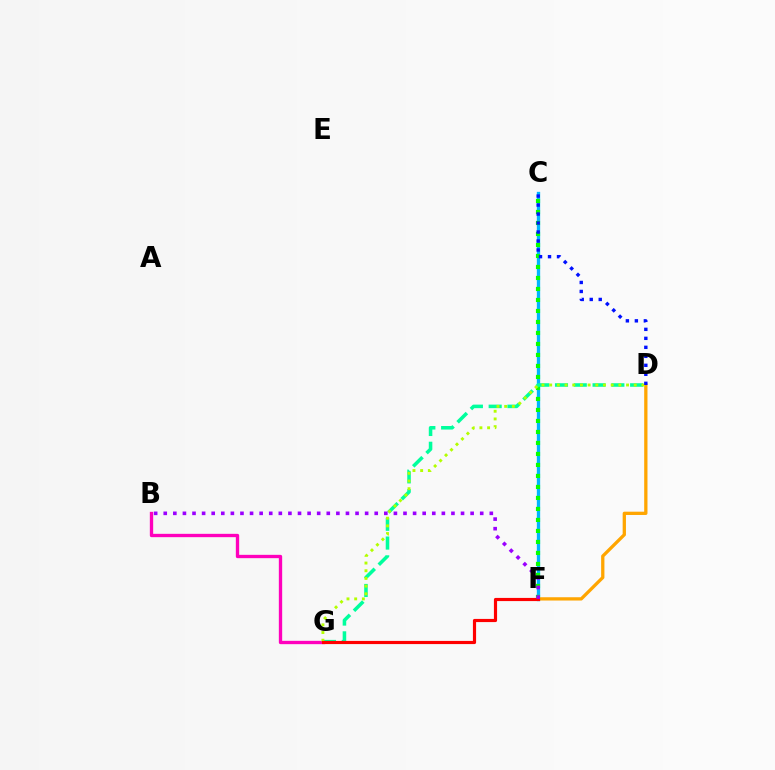{('C', 'F'): [{'color': '#00b5ff', 'line_style': 'solid', 'thickness': 2.39}, {'color': '#08ff00', 'line_style': 'dotted', 'thickness': 2.99}], ('B', 'G'): [{'color': '#ff00bd', 'line_style': 'solid', 'thickness': 2.4}], ('D', 'G'): [{'color': '#00ff9d', 'line_style': 'dashed', 'thickness': 2.55}, {'color': '#b3ff00', 'line_style': 'dotted', 'thickness': 2.09}], ('D', 'F'): [{'color': '#ffa500', 'line_style': 'solid', 'thickness': 2.37}], ('F', 'G'): [{'color': '#ff0000', 'line_style': 'solid', 'thickness': 2.28}], ('C', 'D'): [{'color': '#0010ff', 'line_style': 'dotted', 'thickness': 2.44}], ('B', 'F'): [{'color': '#9b00ff', 'line_style': 'dotted', 'thickness': 2.61}]}